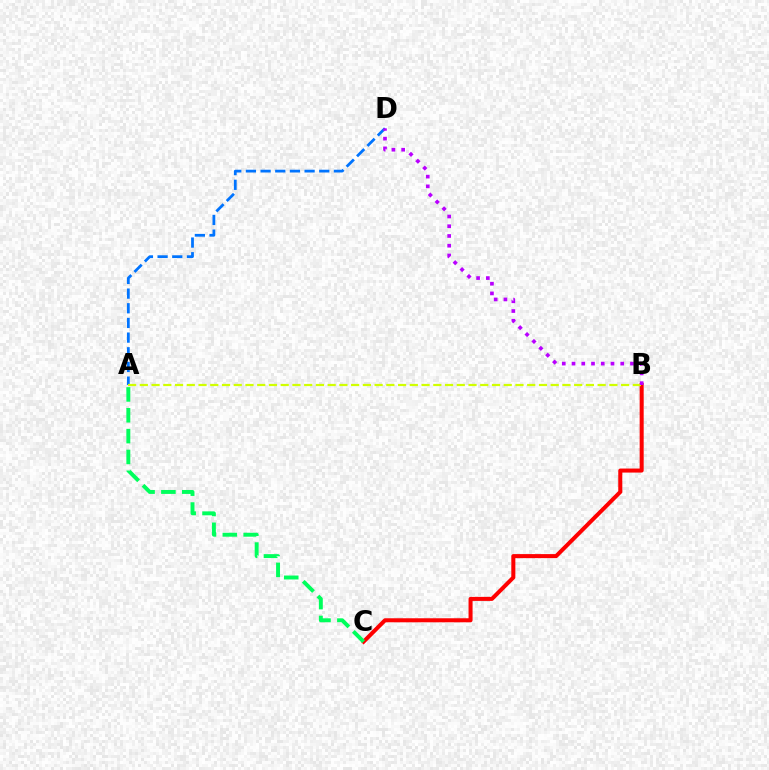{('A', 'D'): [{'color': '#0074ff', 'line_style': 'dashed', 'thickness': 1.99}], ('B', 'C'): [{'color': '#ff0000', 'line_style': 'solid', 'thickness': 2.9}], ('A', 'B'): [{'color': '#d1ff00', 'line_style': 'dashed', 'thickness': 1.59}], ('A', 'C'): [{'color': '#00ff5c', 'line_style': 'dashed', 'thickness': 2.83}], ('B', 'D'): [{'color': '#b900ff', 'line_style': 'dotted', 'thickness': 2.65}]}